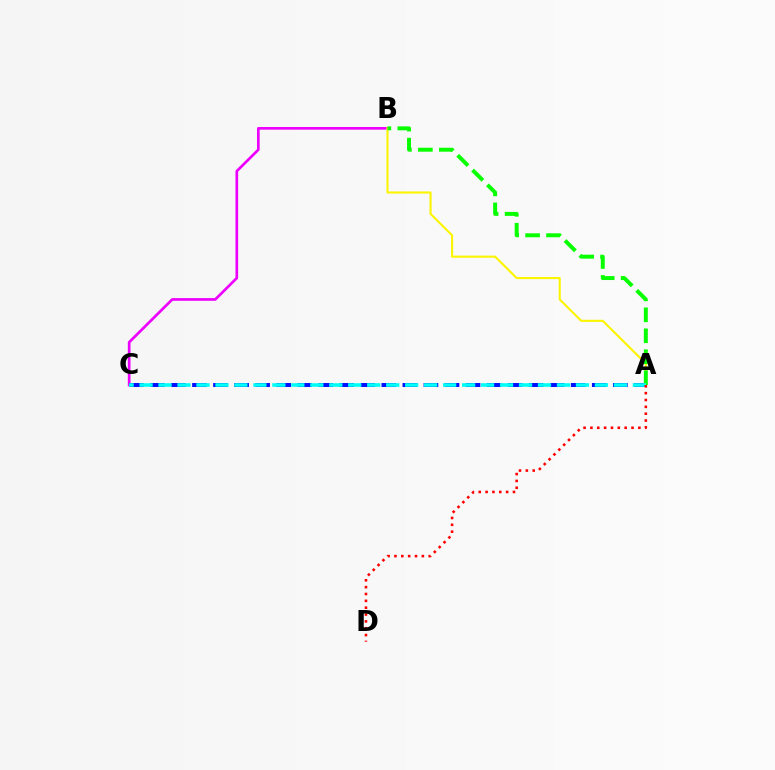{('B', 'C'): [{'color': '#ee00ff', 'line_style': 'solid', 'thickness': 1.93}], ('A', 'B'): [{'color': '#fcf500', 'line_style': 'solid', 'thickness': 1.52}, {'color': '#08ff00', 'line_style': 'dashed', 'thickness': 2.85}], ('A', 'C'): [{'color': '#0010ff', 'line_style': 'dashed', 'thickness': 2.86}, {'color': '#00fff6', 'line_style': 'dashed', 'thickness': 2.58}], ('A', 'D'): [{'color': '#ff0000', 'line_style': 'dotted', 'thickness': 1.86}]}